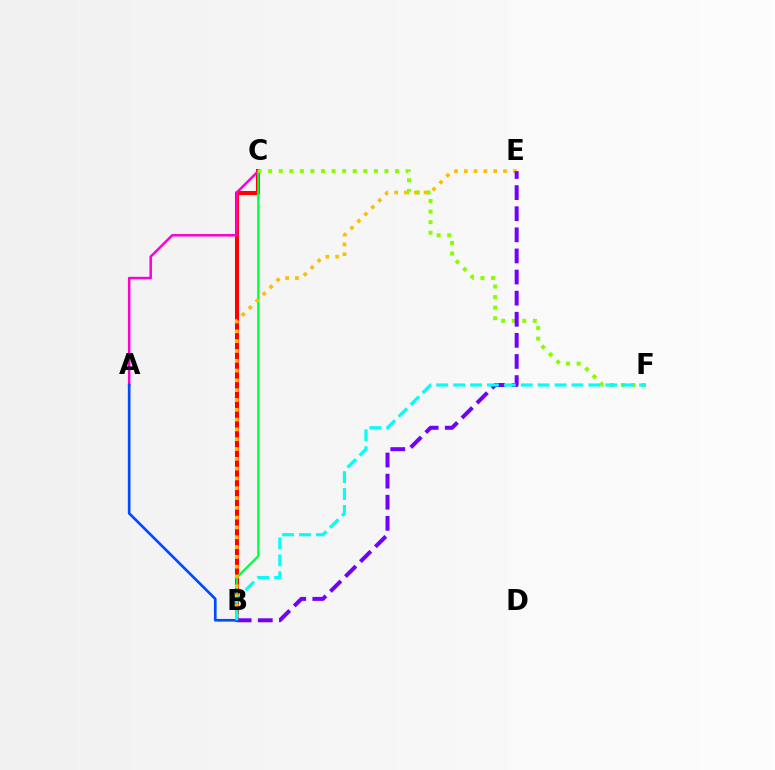{('B', 'C'): [{'color': '#ff0000', 'line_style': 'solid', 'thickness': 2.9}, {'color': '#00ff39', 'line_style': 'solid', 'thickness': 1.64}], ('A', 'C'): [{'color': '#ff00cf', 'line_style': 'solid', 'thickness': 1.8}], ('C', 'F'): [{'color': '#84ff00', 'line_style': 'dotted', 'thickness': 2.87}], ('B', 'E'): [{'color': '#ffbd00', 'line_style': 'dotted', 'thickness': 2.66}, {'color': '#7200ff', 'line_style': 'dashed', 'thickness': 2.87}], ('A', 'B'): [{'color': '#004bff', 'line_style': 'solid', 'thickness': 1.92}], ('B', 'F'): [{'color': '#00fff6', 'line_style': 'dashed', 'thickness': 2.3}]}